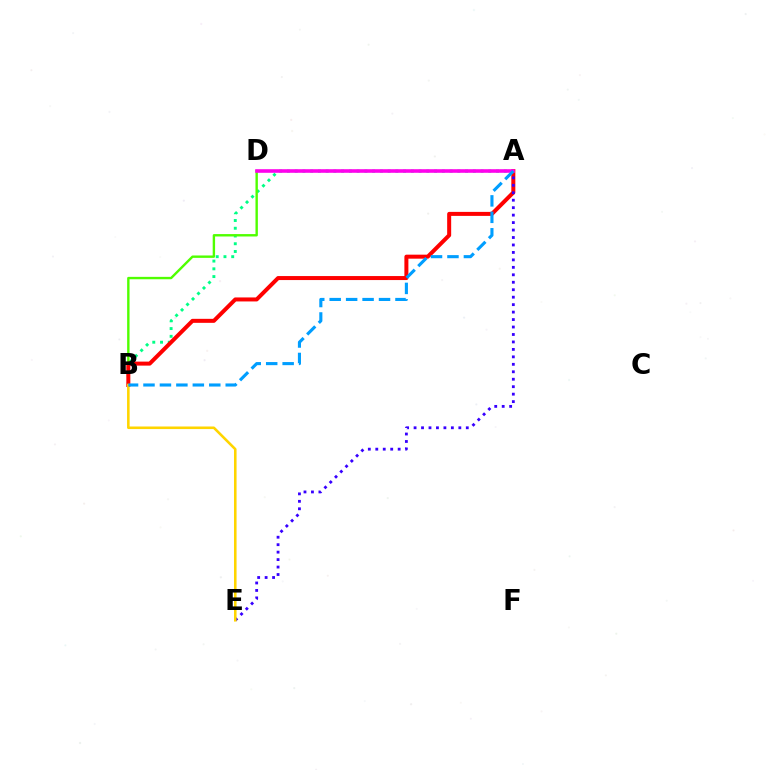{('A', 'B'): [{'color': '#00ff86', 'line_style': 'dotted', 'thickness': 2.1}, {'color': '#ff0000', 'line_style': 'solid', 'thickness': 2.88}, {'color': '#009eff', 'line_style': 'dashed', 'thickness': 2.23}], ('B', 'D'): [{'color': '#4fff00', 'line_style': 'solid', 'thickness': 1.72}], ('A', 'E'): [{'color': '#3700ff', 'line_style': 'dotted', 'thickness': 2.03}], ('A', 'D'): [{'color': '#ff00ed', 'line_style': 'solid', 'thickness': 2.59}], ('B', 'E'): [{'color': '#ffd500', 'line_style': 'solid', 'thickness': 1.85}]}